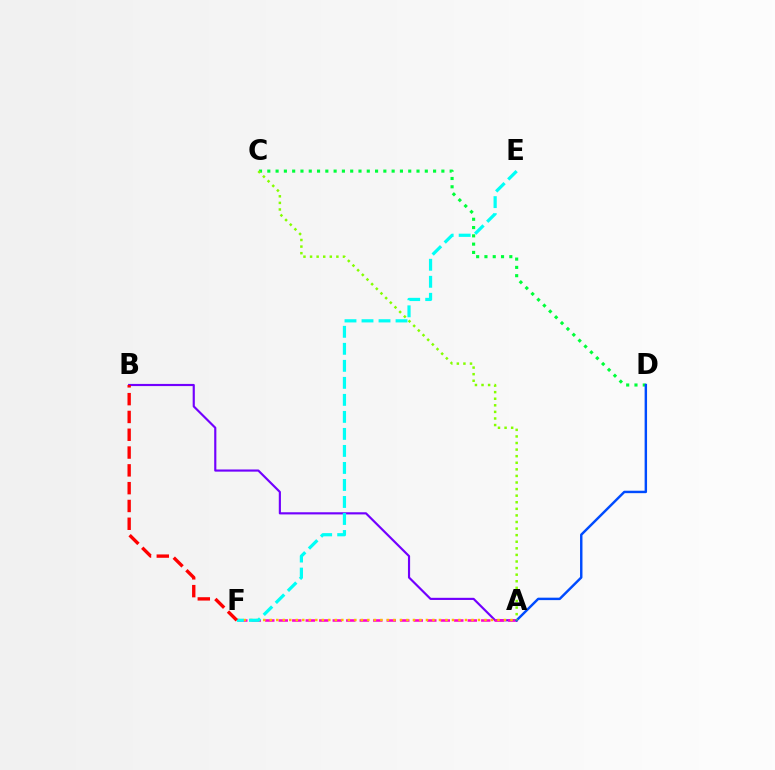{('C', 'D'): [{'color': '#00ff39', 'line_style': 'dotted', 'thickness': 2.25}], ('A', 'B'): [{'color': '#7200ff', 'line_style': 'solid', 'thickness': 1.55}], ('A', 'F'): [{'color': '#ff00cf', 'line_style': 'dashed', 'thickness': 1.83}, {'color': '#ffbd00', 'line_style': 'dotted', 'thickness': 1.77}], ('A', 'D'): [{'color': '#004bff', 'line_style': 'solid', 'thickness': 1.76}], ('A', 'C'): [{'color': '#84ff00', 'line_style': 'dotted', 'thickness': 1.79}], ('E', 'F'): [{'color': '#00fff6', 'line_style': 'dashed', 'thickness': 2.31}], ('B', 'F'): [{'color': '#ff0000', 'line_style': 'dashed', 'thickness': 2.42}]}